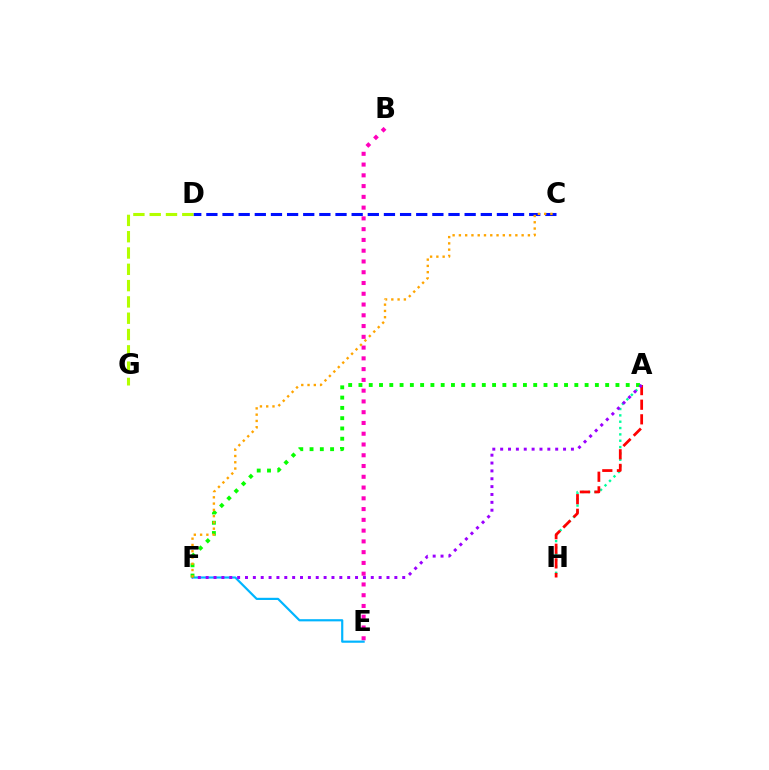{('B', 'E'): [{'color': '#ff00bd', 'line_style': 'dotted', 'thickness': 2.93}], ('E', 'F'): [{'color': '#00b5ff', 'line_style': 'solid', 'thickness': 1.57}], ('C', 'D'): [{'color': '#0010ff', 'line_style': 'dashed', 'thickness': 2.19}], ('D', 'G'): [{'color': '#b3ff00', 'line_style': 'dashed', 'thickness': 2.21}], ('A', 'F'): [{'color': '#08ff00', 'line_style': 'dotted', 'thickness': 2.79}, {'color': '#9b00ff', 'line_style': 'dotted', 'thickness': 2.14}], ('A', 'H'): [{'color': '#00ff9d', 'line_style': 'dotted', 'thickness': 1.72}, {'color': '#ff0000', 'line_style': 'dashed', 'thickness': 1.98}], ('C', 'F'): [{'color': '#ffa500', 'line_style': 'dotted', 'thickness': 1.7}]}